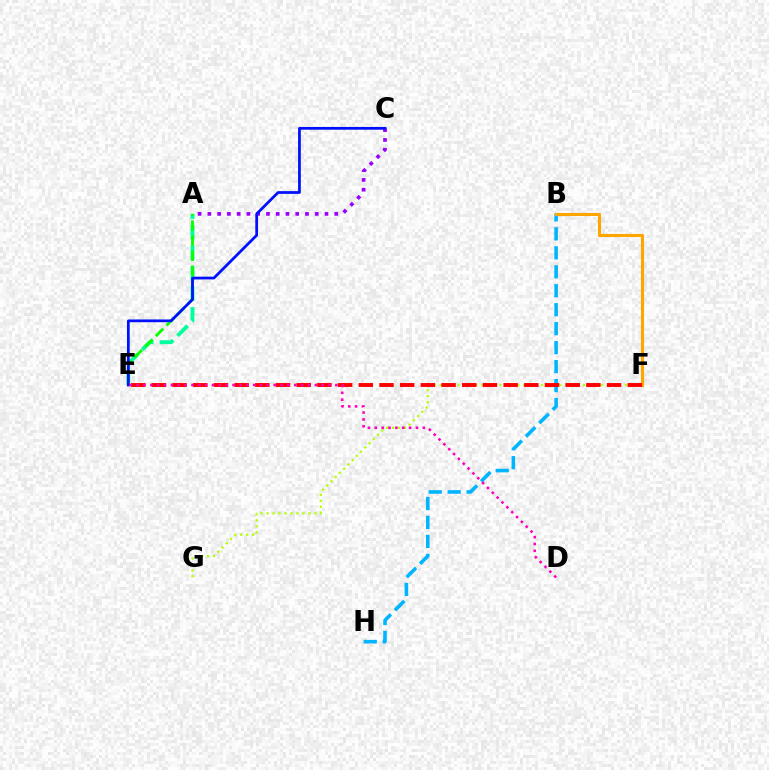{('F', 'G'): [{'color': '#b3ff00', 'line_style': 'dotted', 'thickness': 1.62}], ('A', 'E'): [{'color': '#00ff9d', 'line_style': 'dashed', 'thickness': 2.79}, {'color': '#08ff00', 'line_style': 'dashed', 'thickness': 2.05}], ('B', 'H'): [{'color': '#00b5ff', 'line_style': 'dashed', 'thickness': 2.58}], ('B', 'F'): [{'color': '#ffa500', 'line_style': 'solid', 'thickness': 2.23}], ('E', 'F'): [{'color': '#ff0000', 'line_style': 'dashed', 'thickness': 2.81}], ('A', 'C'): [{'color': '#9b00ff', 'line_style': 'dotted', 'thickness': 2.65}], ('C', 'E'): [{'color': '#0010ff', 'line_style': 'solid', 'thickness': 1.98}], ('D', 'E'): [{'color': '#ff00bd', 'line_style': 'dotted', 'thickness': 1.86}]}